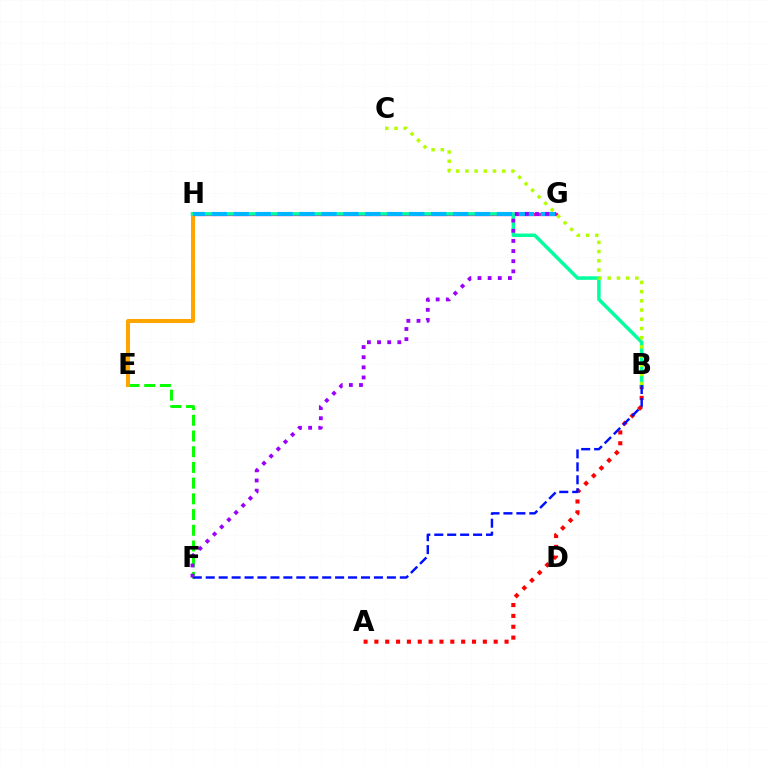{('A', 'B'): [{'color': '#ff0000', 'line_style': 'dotted', 'thickness': 2.95}], ('G', 'H'): [{'color': '#ff00bd', 'line_style': 'solid', 'thickness': 2.34}, {'color': '#00b5ff', 'line_style': 'dashed', 'thickness': 2.98}], ('E', 'F'): [{'color': '#08ff00', 'line_style': 'dashed', 'thickness': 2.13}], ('E', 'H'): [{'color': '#ffa500', 'line_style': 'solid', 'thickness': 2.9}], ('B', 'H'): [{'color': '#00ff9d', 'line_style': 'solid', 'thickness': 2.51}], ('B', 'C'): [{'color': '#b3ff00', 'line_style': 'dotted', 'thickness': 2.5}], ('B', 'F'): [{'color': '#0010ff', 'line_style': 'dashed', 'thickness': 1.76}], ('F', 'G'): [{'color': '#9b00ff', 'line_style': 'dotted', 'thickness': 2.75}]}